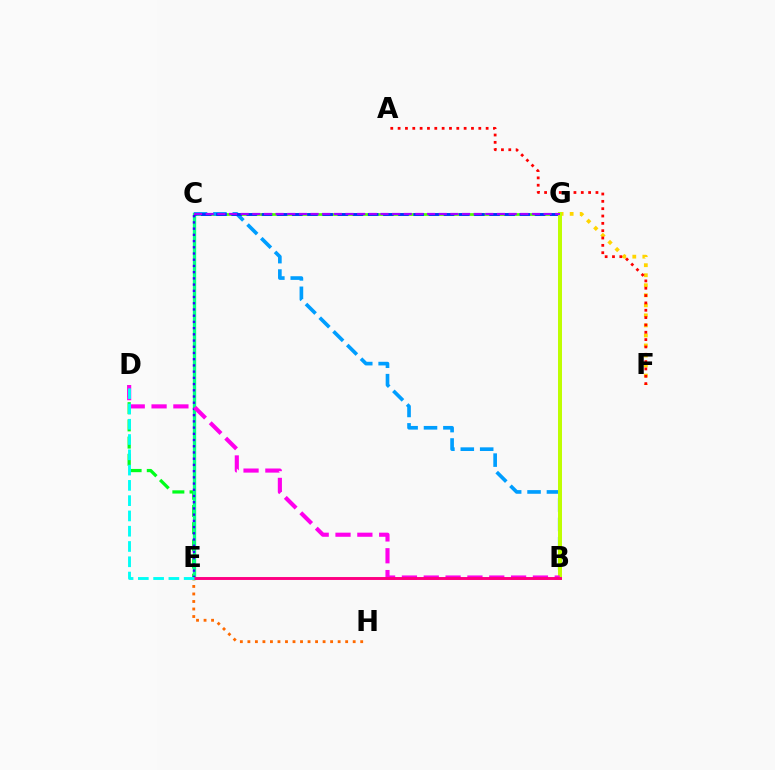{('D', 'E'): [{'color': '#00ff1b', 'line_style': 'dashed', 'thickness': 2.34}, {'color': '#00fff6', 'line_style': 'dashed', 'thickness': 2.08}], ('E', 'H'): [{'color': '#ff6a00', 'line_style': 'dotted', 'thickness': 2.04}], ('F', 'G'): [{'color': '#ffd500', 'line_style': 'dotted', 'thickness': 2.73}], ('C', 'G'): [{'color': '#4fff00', 'line_style': 'solid', 'thickness': 1.97}, {'color': '#0033ff', 'line_style': 'dashed', 'thickness': 2.06}, {'color': '#a700ff', 'line_style': 'dashed', 'thickness': 1.58}], ('B', 'C'): [{'color': '#009eff', 'line_style': 'dashed', 'thickness': 2.63}], ('C', 'E'): [{'color': '#00ff86', 'line_style': 'solid', 'thickness': 2.4}, {'color': '#3700ff', 'line_style': 'dotted', 'thickness': 1.69}], ('B', 'G'): [{'color': '#bfff00', 'line_style': 'solid', 'thickness': 2.86}], ('B', 'D'): [{'color': '#ff00ed', 'line_style': 'dashed', 'thickness': 2.97}], ('B', 'E'): [{'color': '#ff0082', 'line_style': 'solid', 'thickness': 2.11}], ('A', 'F'): [{'color': '#ff0000', 'line_style': 'dotted', 'thickness': 1.99}]}